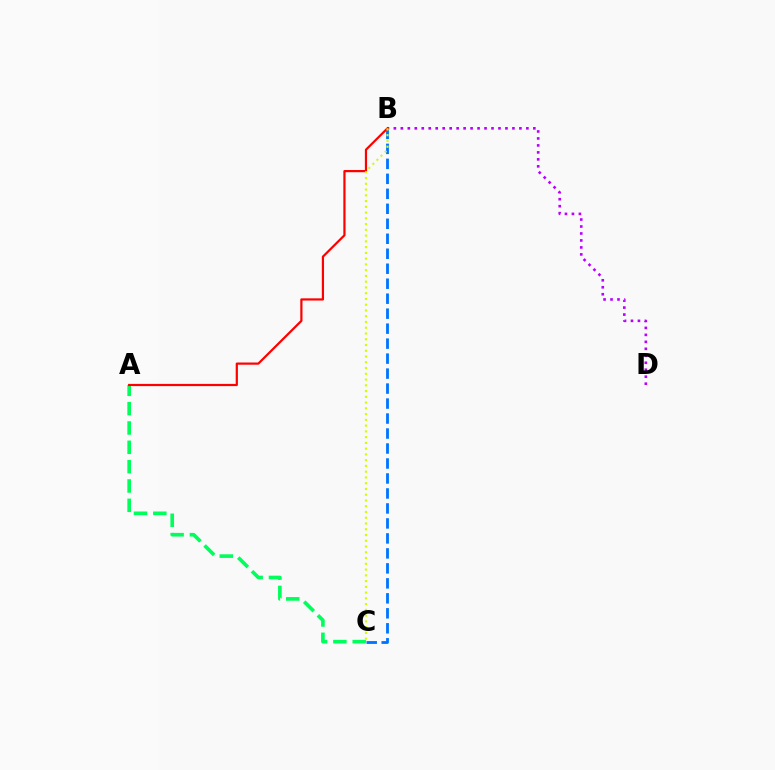{('A', 'C'): [{'color': '#00ff5c', 'line_style': 'dashed', 'thickness': 2.63}], ('B', 'D'): [{'color': '#b900ff', 'line_style': 'dotted', 'thickness': 1.89}], ('B', 'C'): [{'color': '#0074ff', 'line_style': 'dashed', 'thickness': 2.04}, {'color': '#d1ff00', 'line_style': 'dotted', 'thickness': 1.56}], ('A', 'B'): [{'color': '#ff0000', 'line_style': 'solid', 'thickness': 1.59}]}